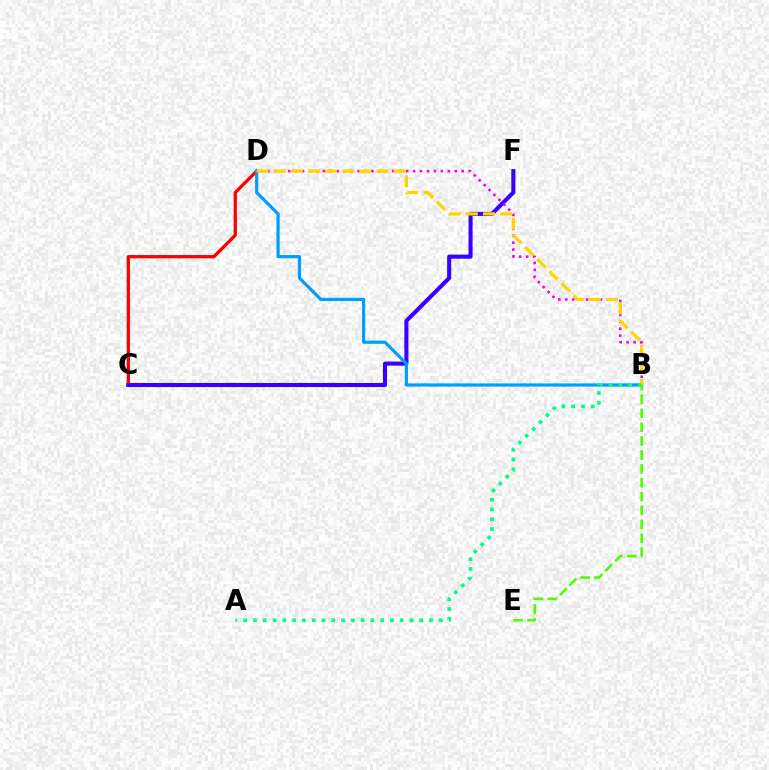{('C', 'D'): [{'color': '#ff0000', 'line_style': 'solid', 'thickness': 2.35}], ('C', 'F'): [{'color': '#3700ff', 'line_style': 'solid', 'thickness': 2.94}], ('B', 'D'): [{'color': '#ff00ed', 'line_style': 'dotted', 'thickness': 1.89}, {'color': '#009eff', 'line_style': 'solid', 'thickness': 2.3}, {'color': '#ffd500', 'line_style': 'dashed', 'thickness': 2.32}], ('A', 'B'): [{'color': '#00ff86', 'line_style': 'dotted', 'thickness': 2.66}], ('B', 'E'): [{'color': '#4fff00', 'line_style': 'dashed', 'thickness': 1.89}]}